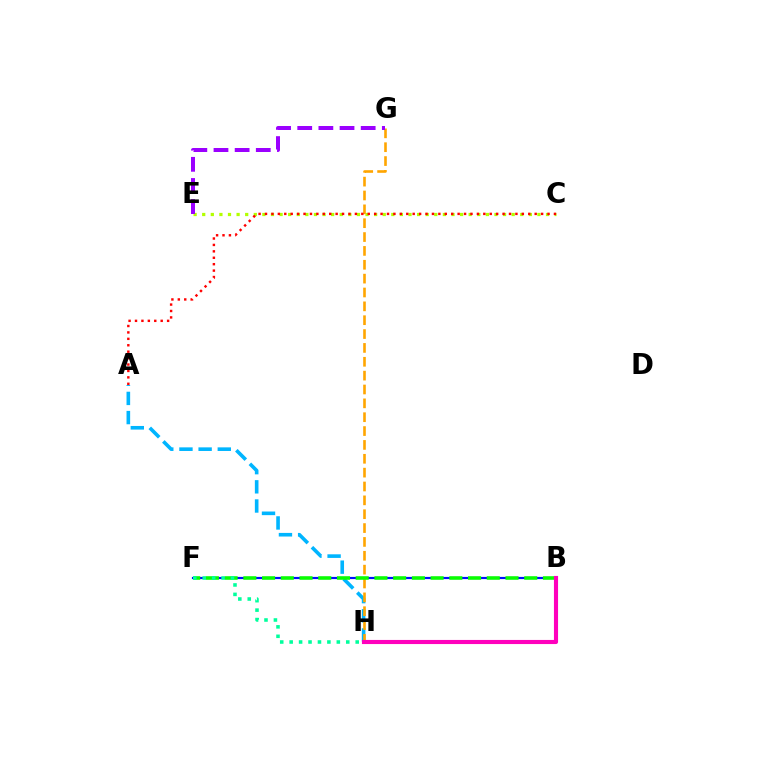{('A', 'H'): [{'color': '#00b5ff', 'line_style': 'dashed', 'thickness': 2.6}], ('B', 'F'): [{'color': '#0010ff', 'line_style': 'solid', 'thickness': 1.57}, {'color': '#08ff00', 'line_style': 'dashed', 'thickness': 2.54}], ('C', 'E'): [{'color': '#b3ff00', 'line_style': 'dotted', 'thickness': 2.34}], ('G', 'H'): [{'color': '#ffa500', 'line_style': 'dashed', 'thickness': 1.88}], ('E', 'G'): [{'color': '#9b00ff', 'line_style': 'dashed', 'thickness': 2.87}], ('A', 'C'): [{'color': '#ff0000', 'line_style': 'dotted', 'thickness': 1.74}], ('B', 'H'): [{'color': '#ff00bd', 'line_style': 'solid', 'thickness': 2.96}], ('F', 'H'): [{'color': '#00ff9d', 'line_style': 'dotted', 'thickness': 2.56}]}